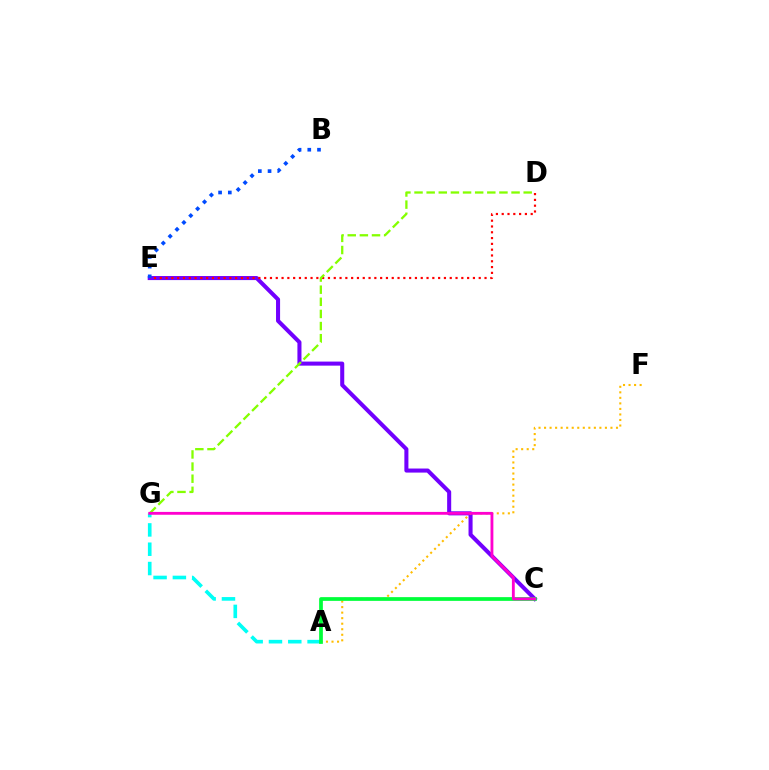{('C', 'E'): [{'color': '#7200ff', 'line_style': 'solid', 'thickness': 2.92}], ('A', 'G'): [{'color': '#00fff6', 'line_style': 'dashed', 'thickness': 2.62}], ('D', 'E'): [{'color': '#ff0000', 'line_style': 'dotted', 'thickness': 1.58}], ('A', 'F'): [{'color': '#ffbd00', 'line_style': 'dotted', 'thickness': 1.5}], ('D', 'G'): [{'color': '#84ff00', 'line_style': 'dashed', 'thickness': 1.65}], ('A', 'C'): [{'color': '#00ff39', 'line_style': 'solid', 'thickness': 2.69}], ('B', 'E'): [{'color': '#004bff', 'line_style': 'dotted', 'thickness': 2.64}], ('C', 'G'): [{'color': '#ff00cf', 'line_style': 'solid', 'thickness': 2.05}]}